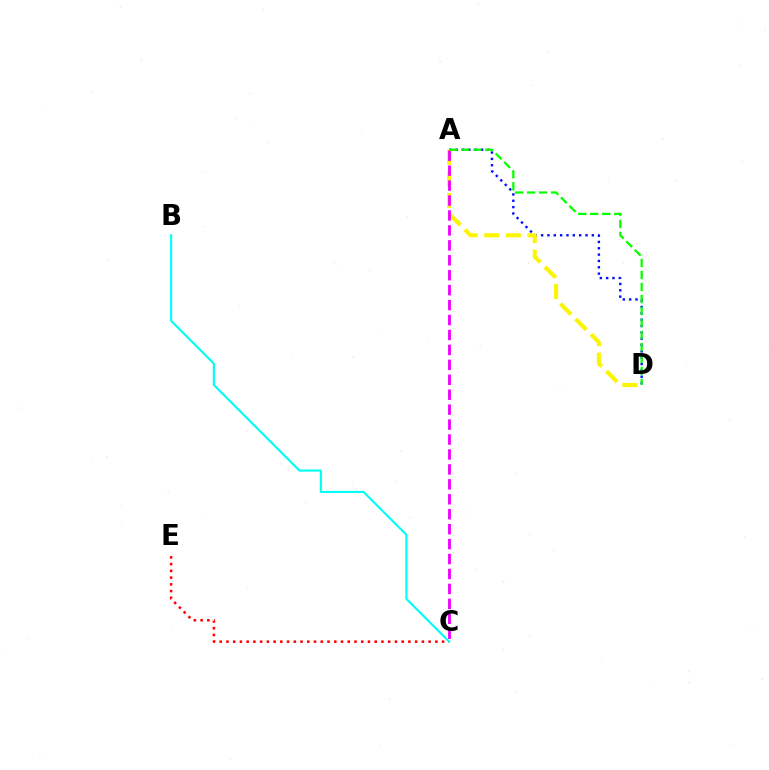{('A', 'D'): [{'color': '#0010ff', 'line_style': 'dotted', 'thickness': 1.72}, {'color': '#fcf500', 'line_style': 'dashed', 'thickness': 2.94}, {'color': '#08ff00', 'line_style': 'dashed', 'thickness': 1.63}], ('A', 'C'): [{'color': '#ee00ff', 'line_style': 'dashed', 'thickness': 2.03}], ('C', 'E'): [{'color': '#ff0000', 'line_style': 'dotted', 'thickness': 1.83}], ('B', 'C'): [{'color': '#00fff6', 'line_style': 'solid', 'thickness': 1.53}]}